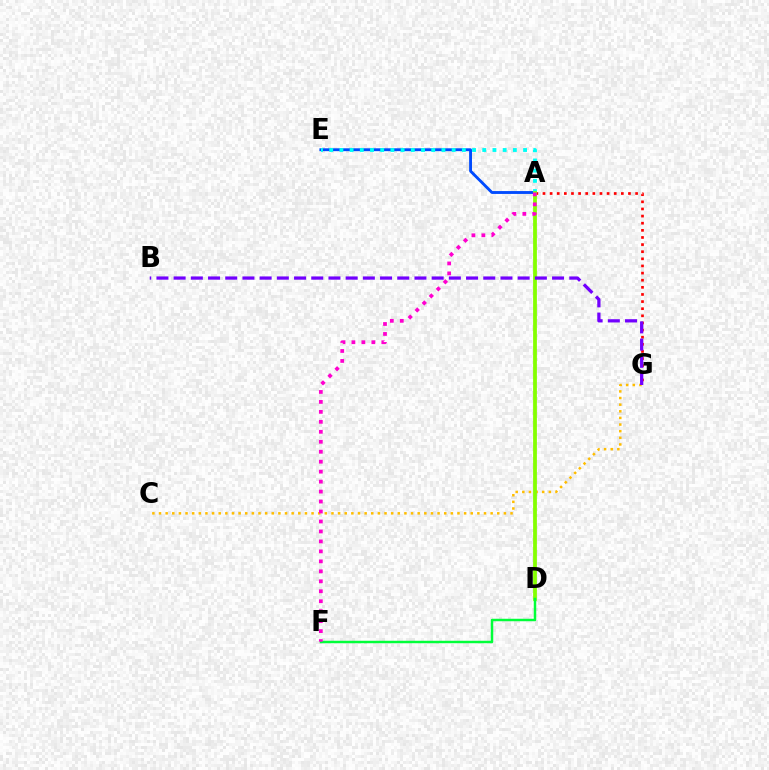{('A', 'G'): [{'color': '#ff0000', 'line_style': 'dotted', 'thickness': 1.94}], ('A', 'E'): [{'color': '#004bff', 'line_style': 'solid', 'thickness': 2.06}, {'color': '#00fff6', 'line_style': 'dotted', 'thickness': 2.77}], ('C', 'G'): [{'color': '#ffbd00', 'line_style': 'dotted', 'thickness': 1.8}], ('A', 'D'): [{'color': '#84ff00', 'line_style': 'solid', 'thickness': 2.71}], ('D', 'F'): [{'color': '#00ff39', 'line_style': 'solid', 'thickness': 1.78}], ('B', 'G'): [{'color': '#7200ff', 'line_style': 'dashed', 'thickness': 2.34}], ('A', 'F'): [{'color': '#ff00cf', 'line_style': 'dotted', 'thickness': 2.71}]}